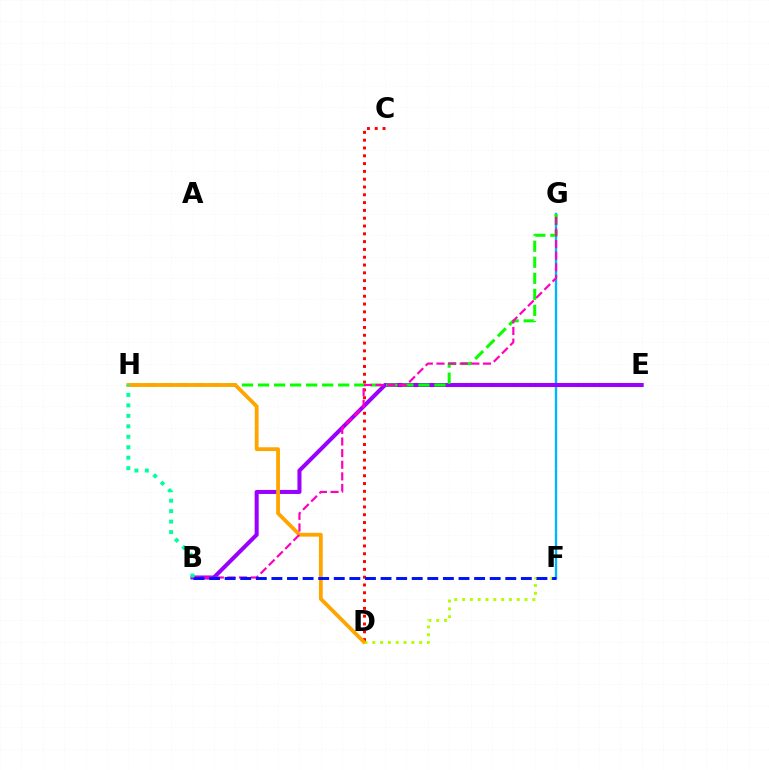{('F', 'G'): [{'color': '#00b5ff', 'line_style': 'solid', 'thickness': 1.71}], ('C', 'D'): [{'color': '#ff0000', 'line_style': 'dotted', 'thickness': 2.12}], ('B', 'E'): [{'color': '#9b00ff', 'line_style': 'solid', 'thickness': 2.91}], ('G', 'H'): [{'color': '#08ff00', 'line_style': 'dashed', 'thickness': 2.18}], ('D', 'F'): [{'color': '#b3ff00', 'line_style': 'dotted', 'thickness': 2.12}], ('D', 'H'): [{'color': '#ffa500', 'line_style': 'solid', 'thickness': 2.74}], ('B', 'G'): [{'color': '#ff00bd', 'line_style': 'dashed', 'thickness': 1.58}], ('B', 'F'): [{'color': '#0010ff', 'line_style': 'dashed', 'thickness': 2.12}], ('B', 'H'): [{'color': '#00ff9d', 'line_style': 'dotted', 'thickness': 2.84}]}